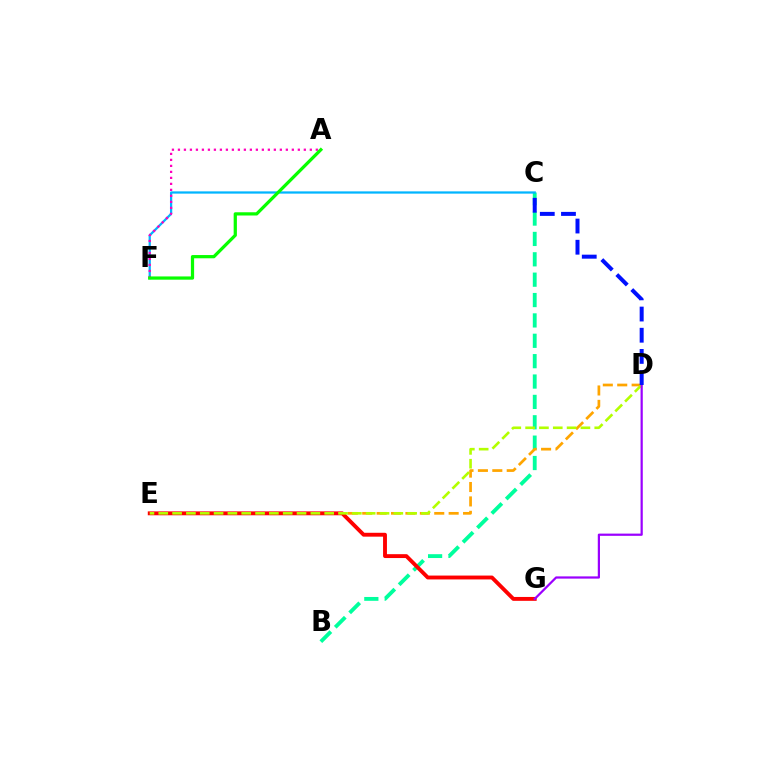{('B', 'C'): [{'color': '#00ff9d', 'line_style': 'dashed', 'thickness': 2.77}], ('D', 'E'): [{'color': '#ffa500', 'line_style': 'dashed', 'thickness': 1.96}, {'color': '#b3ff00', 'line_style': 'dashed', 'thickness': 1.88}], ('C', 'F'): [{'color': '#00b5ff', 'line_style': 'solid', 'thickness': 1.62}], ('E', 'G'): [{'color': '#ff0000', 'line_style': 'solid', 'thickness': 2.79}], ('A', 'F'): [{'color': '#ff00bd', 'line_style': 'dotted', 'thickness': 1.63}, {'color': '#08ff00', 'line_style': 'solid', 'thickness': 2.33}], ('D', 'G'): [{'color': '#9b00ff', 'line_style': 'solid', 'thickness': 1.6}], ('C', 'D'): [{'color': '#0010ff', 'line_style': 'dashed', 'thickness': 2.88}]}